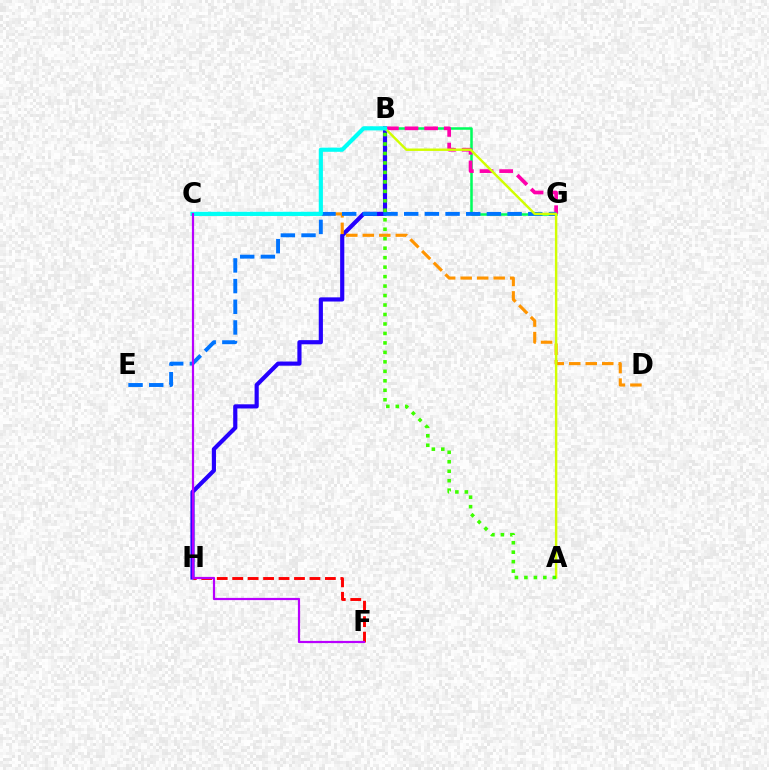{('B', 'H'): [{'color': '#2500ff', 'line_style': 'solid', 'thickness': 3.0}], ('C', 'D'): [{'color': '#ff9400', 'line_style': 'dashed', 'thickness': 2.24}], ('B', 'G'): [{'color': '#00ff5c', 'line_style': 'solid', 'thickness': 1.82}, {'color': '#ff00ac', 'line_style': 'dashed', 'thickness': 2.67}], ('E', 'G'): [{'color': '#0074ff', 'line_style': 'dashed', 'thickness': 2.81}], ('A', 'B'): [{'color': '#d1ff00', 'line_style': 'solid', 'thickness': 1.75}, {'color': '#3dff00', 'line_style': 'dotted', 'thickness': 2.57}], ('B', 'C'): [{'color': '#00fff6', 'line_style': 'solid', 'thickness': 2.99}], ('F', 'H'): [{'color': '#ff0000', 'line_style': 'dashed', 'thickness': 2.1}], ('C', 'F'): [{'color': '#b900ff', 'line_style': 'solid', 'thickness': 1.59}]}